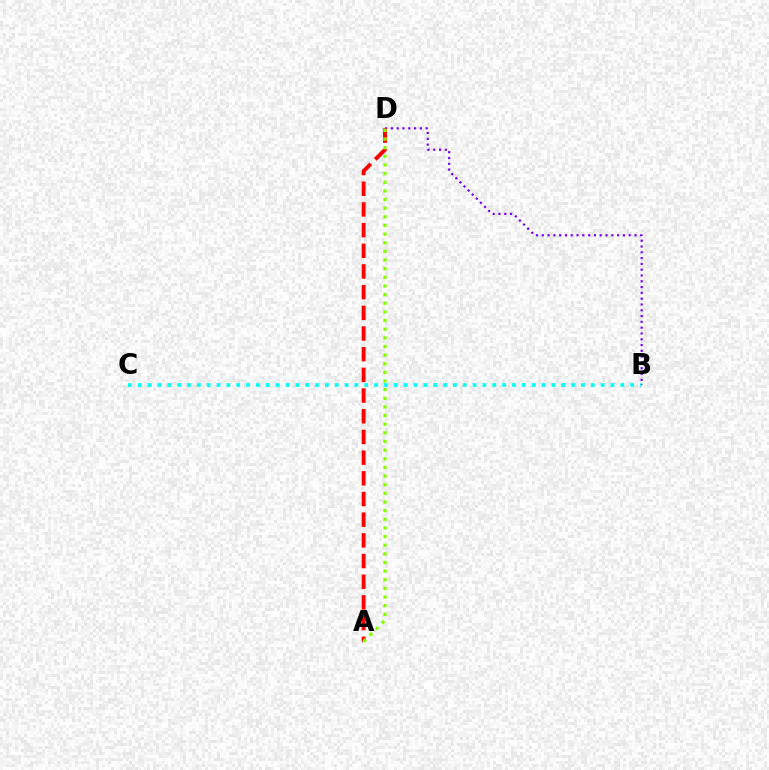{('B', 'C'): [{'color': '#00fff6', 'line_style': 'dotted', 'thickness': 2.68}], ('B', 'D'): [{'color': '#7200ff', 'line_style': 'dotted', 'thickness': 1.57}], ('A', 'D'): [{'color': '#ff0000', 'line_style': 'dashed', 'thickness': 2.81}, {'color': '#84ff00', 'line_style': 'dotted', 'thickness': 2.35}]}